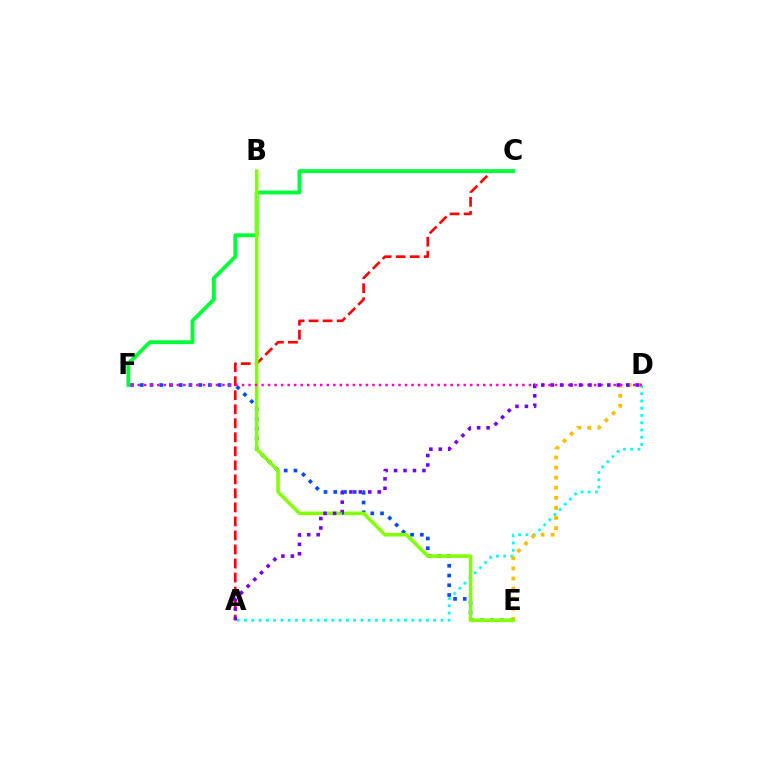{('A', 'D'): [{'color': '#00fff6', 'line_style': 'dotted', 'thickness': 1.98}, {'color': '#7200ff', 'line_style': 'dotted', 'thickness': 2.56}], ('E', 'F'): [{'color': '#004bff', 'line_style': 'dotted', 'thickness': 2.65}], ('A', 'C'): [{'color': '#ff0000', 'line_style': 'dashed', 'thickness': 1.9}], ('D', 'E'): [{'color': '#ffbd00', 'line_style': 'dotted', 'thickness': 2.74}], ('C', 'F'): [{'color': '#00ff39', 'line_style': 'solid', 'thickness': 2.77}], ('B', 'E'): [{'color': '#84ff00', 'line_style': 'solid', 'thickness': 2.56}], ('D', 'F'): [{'color': '#ff00cf', 'line_style': 'dotted', 'thickness': 1.77}]}